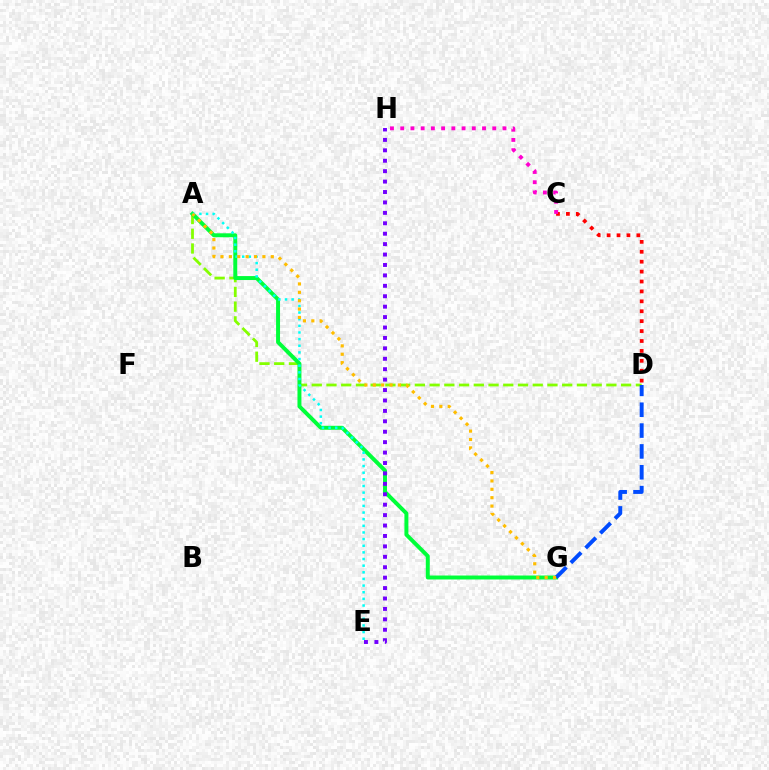{('C', 'D'): [{'color': '#ff0000', 'line_style': 'dotted', 'thickness': 2.69}], ('A', 'D'): [{'color': '#84ff00', 'line_style': 'dashed', 'thickness': 2.0}], ('A', 'G'): [{'color': '#00ff39', 'line_style': 'solid', 'thickness': 2.85}, {'color': '#ffbd00', 'line_style': 'dotted', 'thickness': 2.28}], ('C', 'H'): [{'color': '#ff00cf', 'line_style': 'dotted', 'thickness': 2.78}], ('D', 'G'): [{'color': '#004bff', 'line_style': 'dashed', 'thickness': 2.83}], ('A', 'E'): [{'color': '#00fff6', 'line_style': 'dotted', 'thickness': 1.8}], ('E', 'H'): [{'color': '#7200ff', 'line_style': 'dotted', 'thickness': 2.83}]}